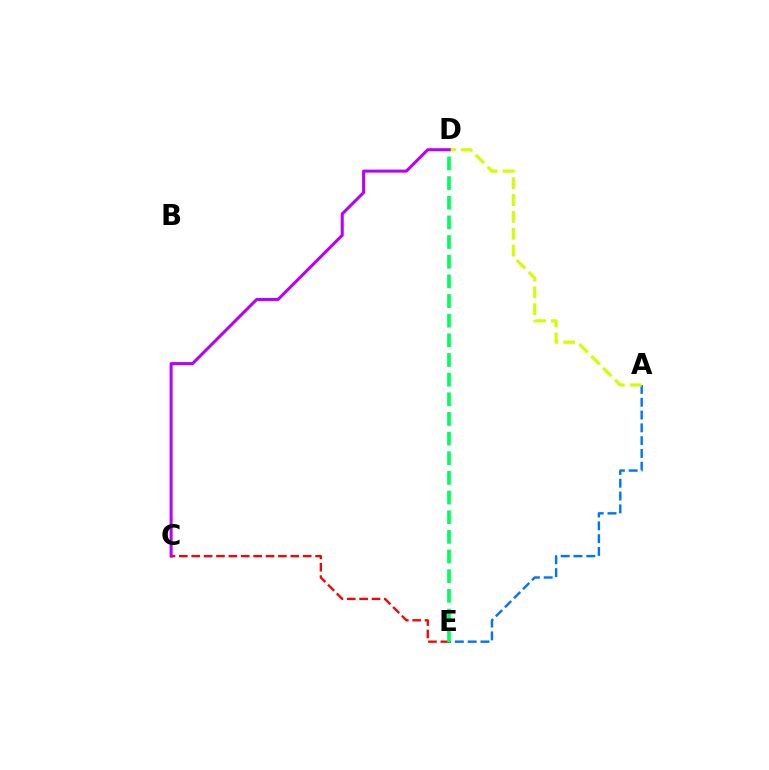{('C', 'E'): [{'color': '#ff0000', 'line_style': 'dashed', 'thickness': 1.68}], ('A', 'E'): [{'color': '#0074ff', 'line_style': 'dashed', 'thickness': 1.74}], ('A', 'D'): [{'color': '#d1ff00', 'line_style': 'dashed', 'thickness': 2.29}], ('D', 'E'): [{'color': '#00ff5c', 'line_style': 'dashed', 'thickness': 2.67}], ('C', 'D'): [{'color': '#b900ff', 'line_style': 'solid', 'thickness': 2.19}]}